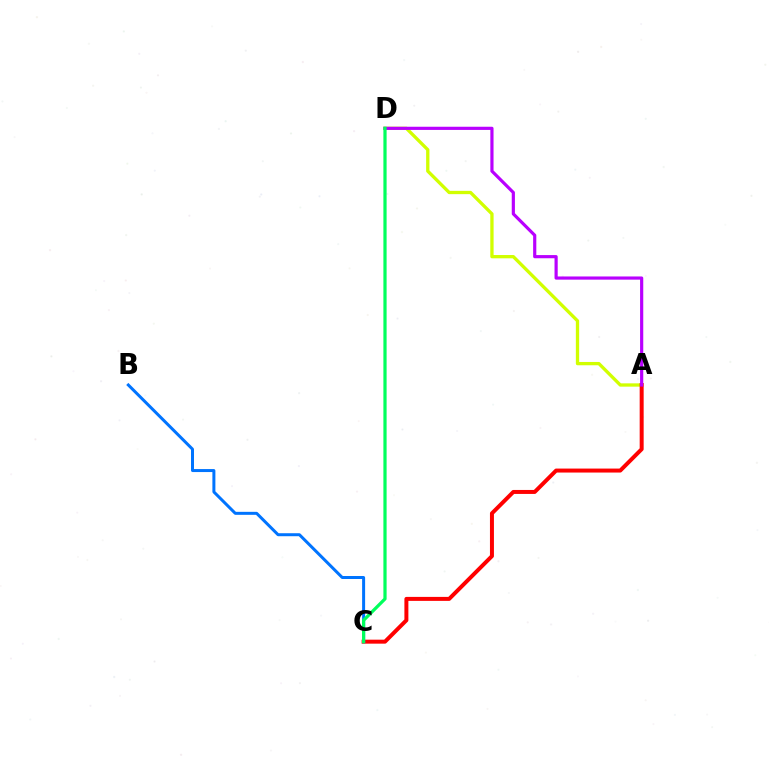{('A', 'D'): [{'color': '#d1ff00', 'line_style': 'solid', 'thickness': 2.38}, {'color': '#b900ff', 'line_style': 'solid', 'thickness': 2.29}], ('A', 'C'): [{'color': '#ff0000', 'line_style': 'solid', 'thickness': 2.87}], ('B', 'C'): [{'color': '#0074ff', 'line_style': 'solid', 'thickness': 2.16}], ('C', 'D'): [{'color': '#00ff5c', 'line_style': 'solid', 'thickness': 2.32}]}